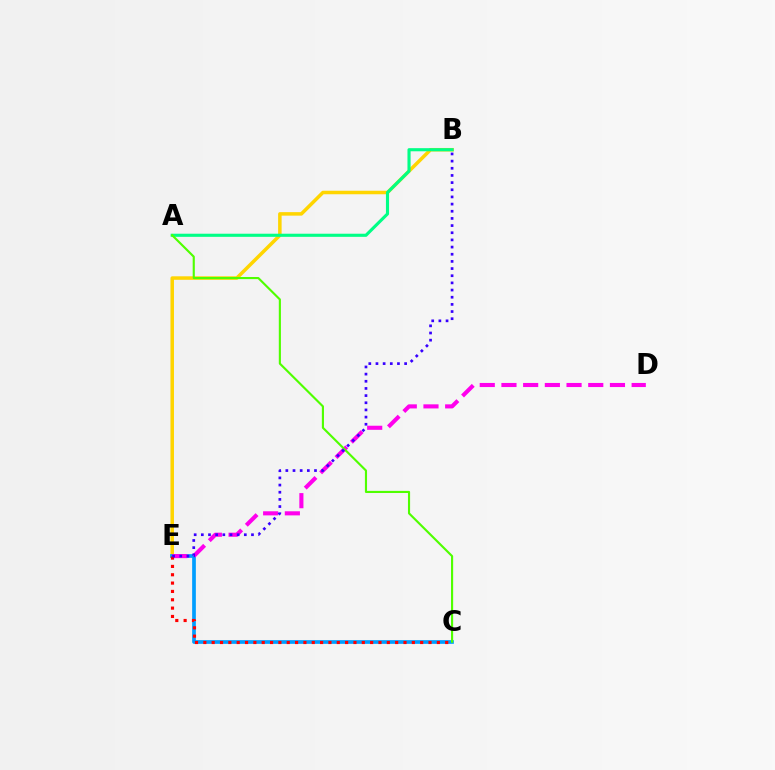{('B', 'E'): [{'color': '#ffd500', 'line_style': 'solid', 'thickness': 2.53}, {'color': '#3700ff', 'line_style': 'dotted', 'thickness': 1.95}], ('A', 'B'): [{'color': '#00ff86', 'line_style': 'solid', 'thickness': 2.24}], ('C', 'E'): [{'color': '#009eff', 'line_style': 'solid', 'thickness': 2.66}, {'color': '#ff0000', 'line_style': 'dotted', 'thickness': 2.27}], ('D', 'E'): [{'color': '#ff00ed', 'line_style': 'dashed', 'thickness': 2.95}], ('A', 'C'): [{'color': '#4fff00', 'line_style': 'solid', 'thickness': 1.53}]}